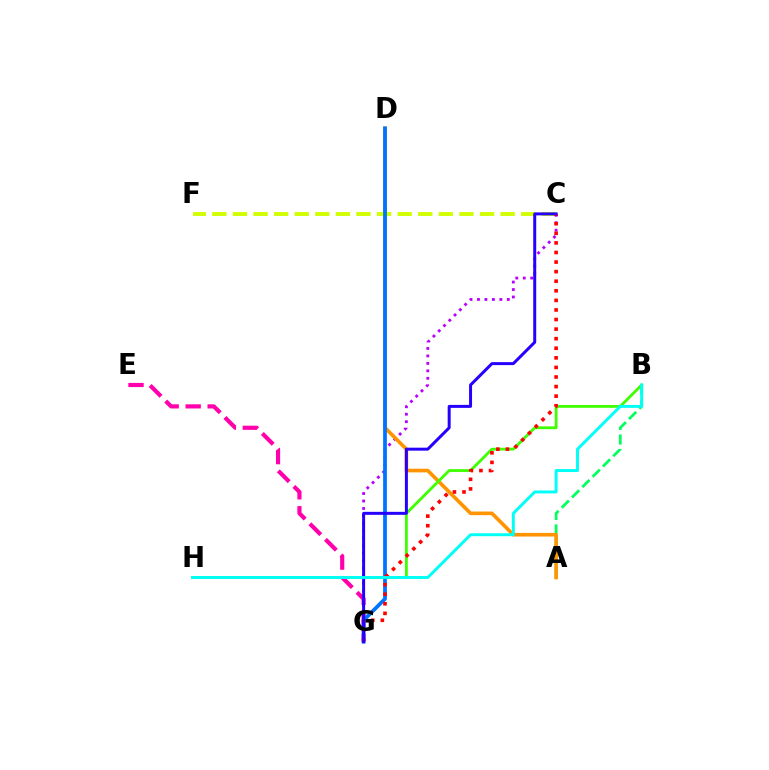{('C', 'G'): [{'color': '#b900ff', 'line_style': 'dotted', 'thickness': 2.03}, {'color': '#ff0000', 'line_style': 'dotted', 'thickness': 2.6}, {'color': '#2500ff', 'line_style': 'solid', 'thickness': 2.15}], ('A', 'B'): [{'color': '#00ff5c', 'line_style': 'dashed', 'thickness': 1.98}], ('A', 'D'): [{'color': '#ff9400', 'line_style': 'solid', 'thickness': 2.62}], ('E', 'G'): [{'color': '#ff00ac', 'line_style': 'dashed', 'thickness': 2.99}], ('C', 'F'): [{'color': '#d1ff00', 'line_style': 'dashed', 'thickness': 2.8}], ('D', 'G'): [{'color': '#0074ff', 'line_style': 'solid', 'thickness': 2.71}], ('B', 'H'): [{'color': '#3dff00', 'line_style': 'solid', 'thickness': 2.02}, {'color': '#00fff6', 'line_style': 'solid', 'thickness': 2.12}]}